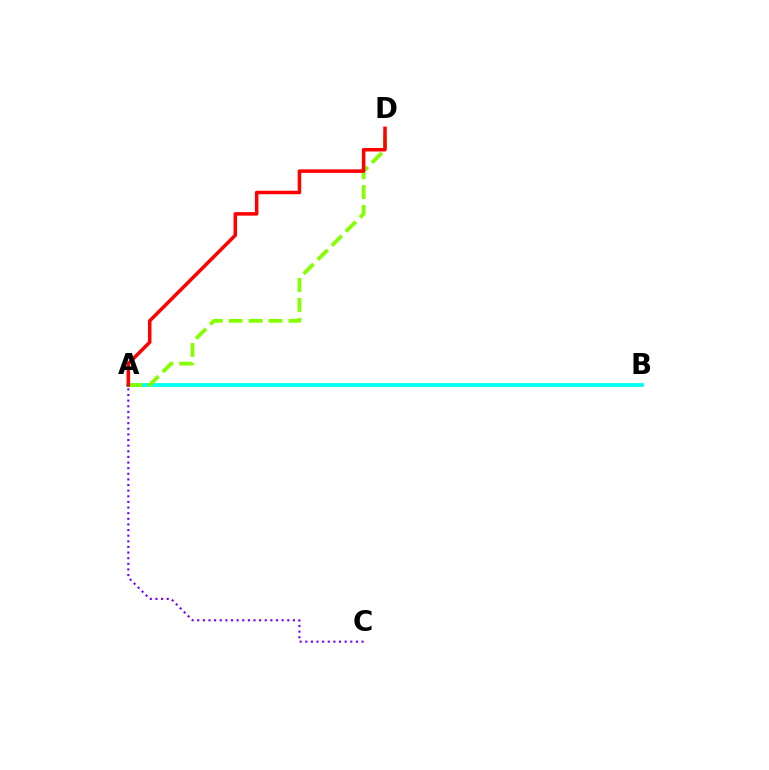{('A', 'B'): [{'color': '#00fff6', 'line_style': 'solid', 'thickness': 2.73}], ('A', 'D'): [{'color': '#84ff00', 'line_style': 'dashed', 'thickness': 2.71}, {'color': '#ff0000', 'line_style': 'solid', 'thickness': 2.53}], ('A', 'C'): [{'color': '#7200ff', 'line_style': 'dotted', 'thickness': 1.53}]}